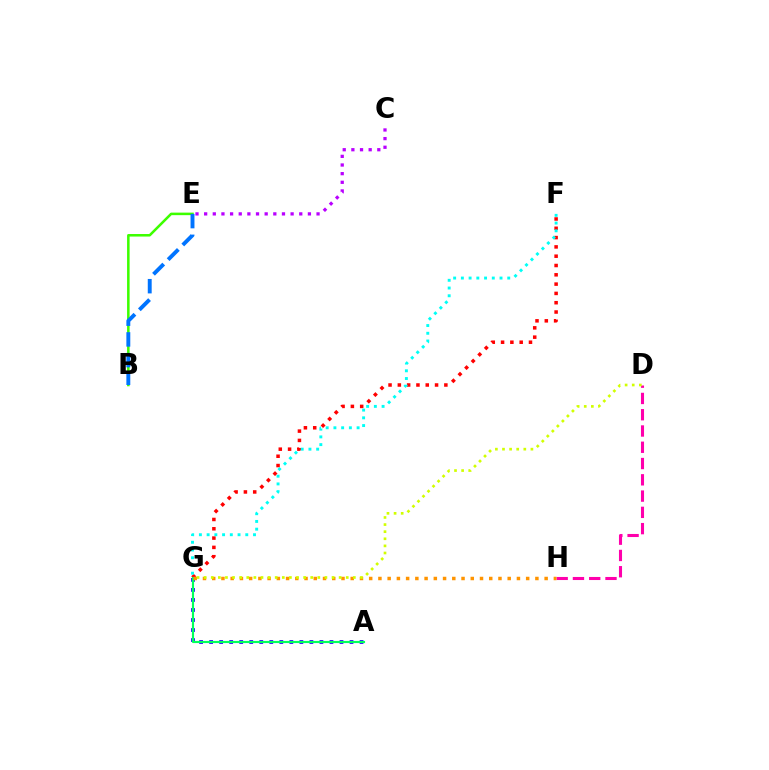{('B', 'E'): [{'color': '#3dff00', 'line_style': 'solid', 'thickness': 1.83}, {'color': '#0074ff', 'line_style': 'dashed', 'thickness': 2.81}], ('F', 'G'): [{'color': '#ff0000', 'line_style': 'dotted', 'thickness': 2.53}, {'color': '#00fff6', 'line_style': 'dotted', 'thickness': 2.1}], ('D', 'H'): [{'color': '#ff00ac', 'line_style': 'dashed', 'thickness': 2.21}], ('A', 'G'): [{'color': '#2500ff', 'line_style': 'dotted', 'thickness': 2.72}, {'color': '#00ff5c', 'line_style': 'solid', 'thickness': 1.55}], ('G', 'H'): [{'color': '#ff9400', 'line_style': 'dotted', 'thickness': 2.51}], ('D', 'G'): [{'color': '#d1ff00', 'line_style': 'dotted', 'thickness': 1.93}], ('C', 'E'): [{'color': '#b900ff', 'line_style': 'dotted', 'thickness': 2.35}]}